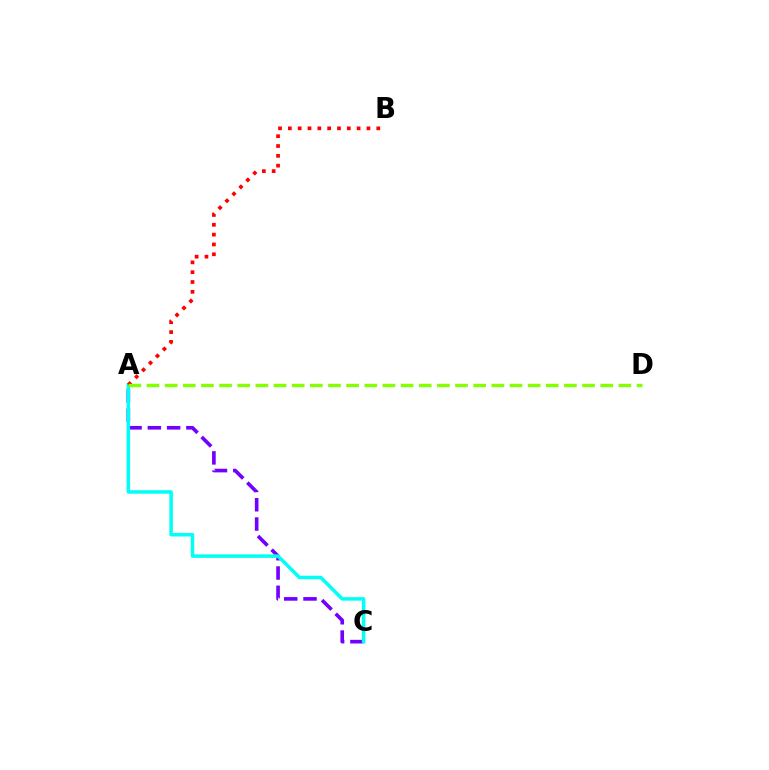{('A', 'C'): [{'color': '#7200ff', 'line_style': 'dashed', 'thickness': 2.62}, {'color': '#00fff6', 'line_style': 'solid', 'thickness': 2.53}], ('A', 'B'): [{'color': '#ff0000', 'line_style': 'dotted', 'thickness': 2.67}], ('A', 'D'): [{'color': '#84ff00', 'line_style': 'dashed', 'thickness': 2.47}]}